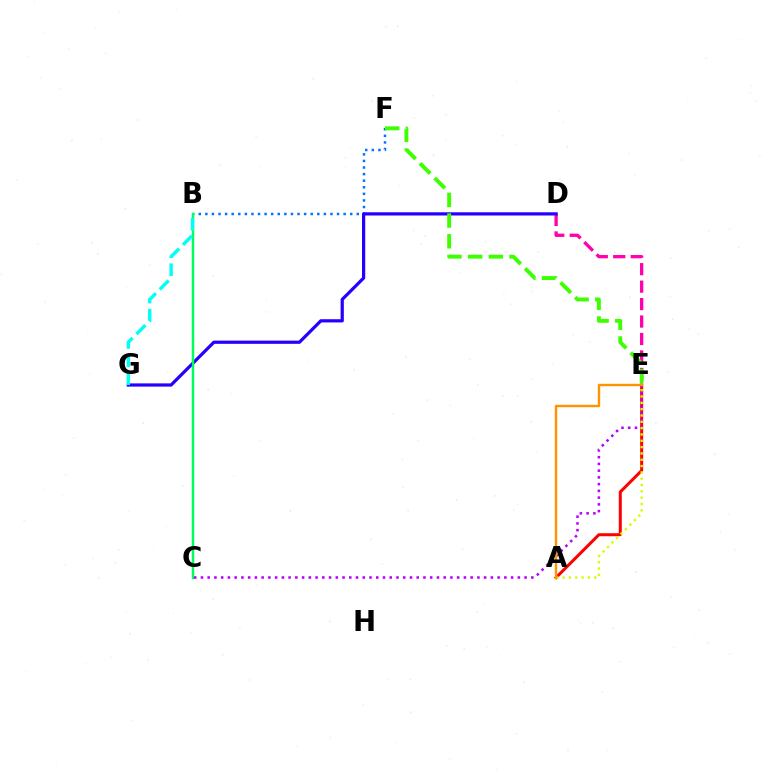{('B', 'F'): [{'color': '#0074ff', 'line_style': 'dotted', 'thickness': 1.79}], ('A', 'E'): [{'color': '#ff0000', 'line_style': 'solid', 'thickness': 2.17}, {'color': '#d1ff00', 'line_style': 'dotted', 'thickness': 1.72}, {'color': '#ff9400', 'line_style': 'solid', 'thickness': 1.73}], ('D', 'E'): [{'color': '#ff00ac', 'line_style': 'dashed', 'thickness': 2.37}], ('D', 'G'): [{'color': '#2500ff', 'line_style': 'solid', 'thickness': 2.32}], ('E', 'F'): [{'color': '#3dff00', 'line_style': 'dashed', 'thickness': 2.81}], ('B', 'C'): [{'color': '#00ff5c', 'line_style': 'solid', 'thickness': 1.79}], ('C', 'E'): [{'color': '#b900ff', 'line_style': 'dotted', 'thickness': 1.83}], ('B', 'G'): [{'color': '#00fff6', 'line_style': 'dashed', 'thickness': 2.46}]}